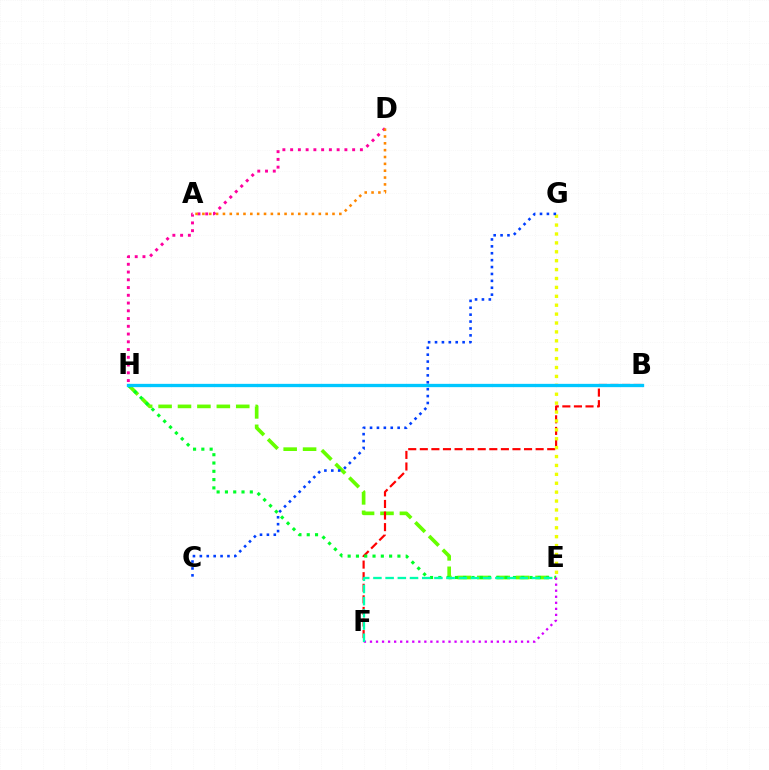{('E', 'H'): [{'color': '#66ff00', 'line_style': 'dashed', 'thickness': 2.64}, {'color': '#00ff27', 'line_style': 'dotted', 'thickness': 2.25}], ('B', 'F'): [{'color': '#ff0000', 'line_style': 'dashed', 'thickness': 1.57}], ('B', 'H'): [{'color': '#4f00ff', 'line_style': 'dashed', 'thickness': 2.09}, {'color': '#00c7ff', 'line_style': 'solid', 'thickness': 2.38}], ('E', 'G'): [{'color': '#eeff00', 'line_style': 'dotted', 'thickness': 2.42}], ('E', 'F'): [{'color': '#d600ff', 'line_style': 'dotted', 'thickness': 1.64}, {'color': '#00ffaf', 'line_style': 'dashed', 'thickness': 1.66}], ('D', 'H'): [{'color': '#ff00a0', 'line_style': 'dotted', 'thickness': 2.11}], ('A', 'D'): [{'color': '#ff8800', 'line_style': 'dotted', 'thickness': 1.86}], ('C', 'G'): [{'color': '#003fff', 'line_style': 'dotted', 'thickness': 1.87}]}